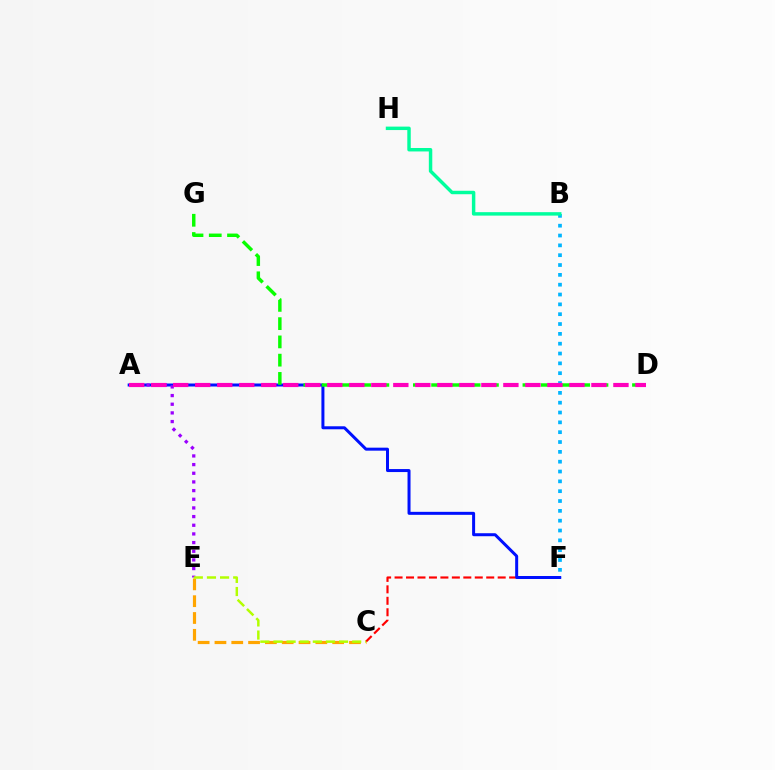{('B', 'F'): [{'color': '#00b5ff', 'line_style': 'dotted', 'thickness': 2.67}], ('C', 'F'): [{'color': '#ff0000', 'line_style': 'dashed', 'thickness': 1.56}], ('A', 'F'): [{'color': '#0010ff', 'line_style': 'solid', 'thickness': 2.16}], ('C', 'E'): [{'color': '#ffa500', 'line_style': 'dashed', 'thickness': 2.28}, {'color': '#b3ff00', 'line_style': 'dashed', 'thickness': 1.78}], ('A', 'E'): [{'color': '#9b00ff', 'line_style': 'dotted', 'thickness': 2.35}], ('B', 'H'): [{'color': '#00ff9d', 'line_style': 'solid', 'thickness': 2.49}], ('D', 'G'): [{'color': '#08ff00', 'line_style': 'dashed', 'thickness': 2.48}], ('A', 'D'): [{'color': '#ff00bd', 'line_style': 'dashed', 'thickness': 2.99}]}